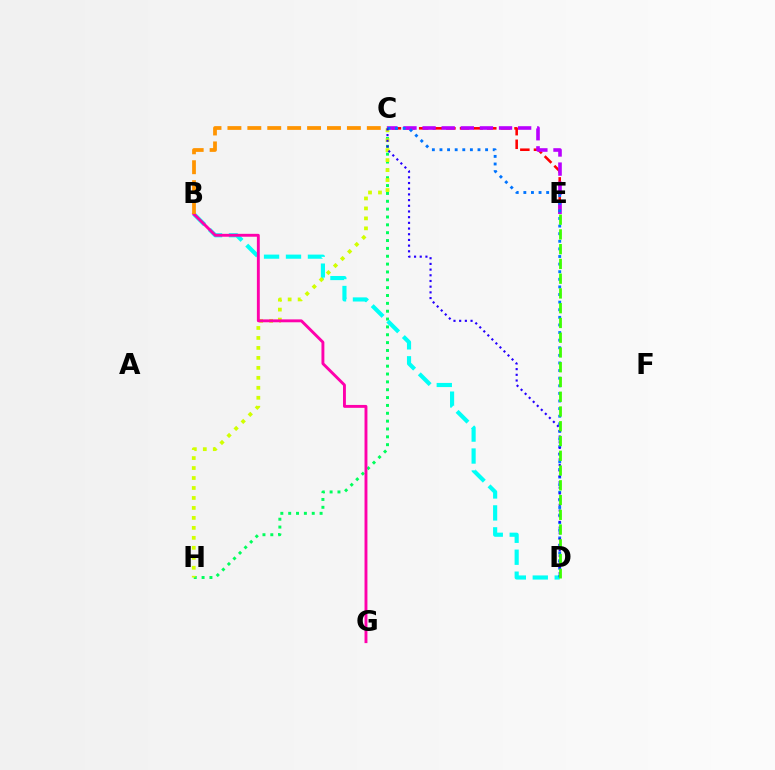{('C', 'E'): [{'color': '#ff0000', 'line_style': 'dashed', 'thickness': 1.85}, {'color': '#b900ff', 'line_style': 'dashed', 'thickness': 2.6}], ('C', 'H'): [{'color': '#00ff5c', 'line_style': 'dotted', 'thickness': 2.13}, {'color': '#d1ff00', 'line_style': 'dotted', 'thickness': 2.71}], ('B', 'D'): [{'color': '#00fff6', 'line_style': 'dashed', 'thickness': 2.98}], ('C', 'D'): [{'color': '#0074ff', 'line_style': 'dotted', 'thickness': 2.07}, {'color': '#2500ff', 'line_style': 'dotted', 'thickness': 1.55}], ('B', 'G'): [{'color': '#ff00ac', 'line_style': 'solid', 'thickness': 2.08}], ('B', 'C'): [{'color': '#ff9400', 'line_style': 'dashed', 'thickness': 2.71}], ('D', 'E'): [{'color': '#3dff00', 'line_style': 'dashed', 'thickness': 2.0}]}